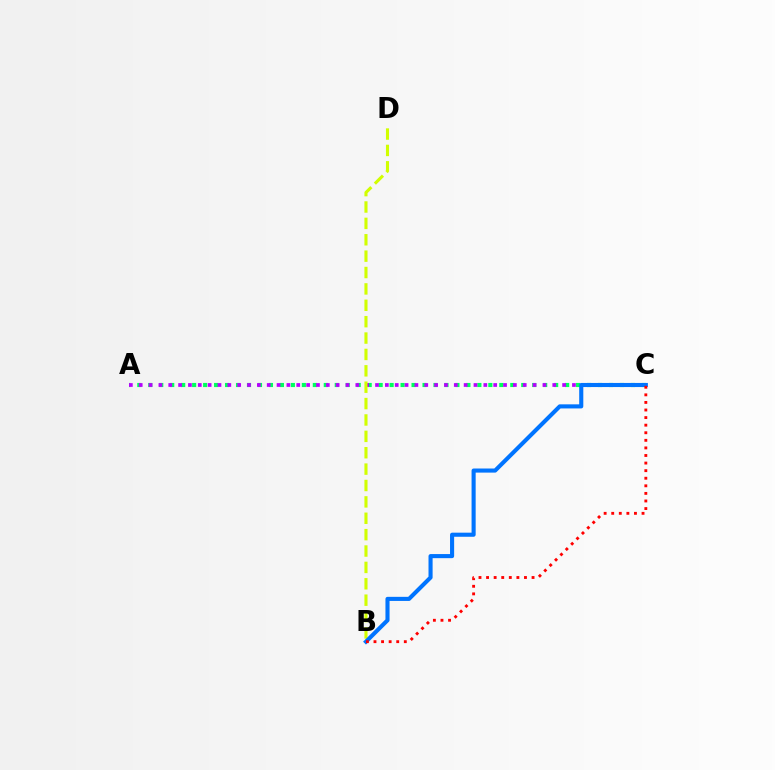{('A', 'C'): [{'color': '#00ff5c', 'line_style': 'dotted', 'thickness': 2.98}, {'color': '#b900ff', 'line_style': 'dotted', 'thickness': 2.68}], ('B', 'D'): [{'color': '#d1ff00', 'line_style': 'dashed', 'thickness': 2.23}], ('B', 'C'): [{'color': '#0074ff', 'line_style': 'solid', 'thickness': 2.95}, {'color': '#ff0000', 'line_style': 'dotted', 'thickness': 2.06}]}